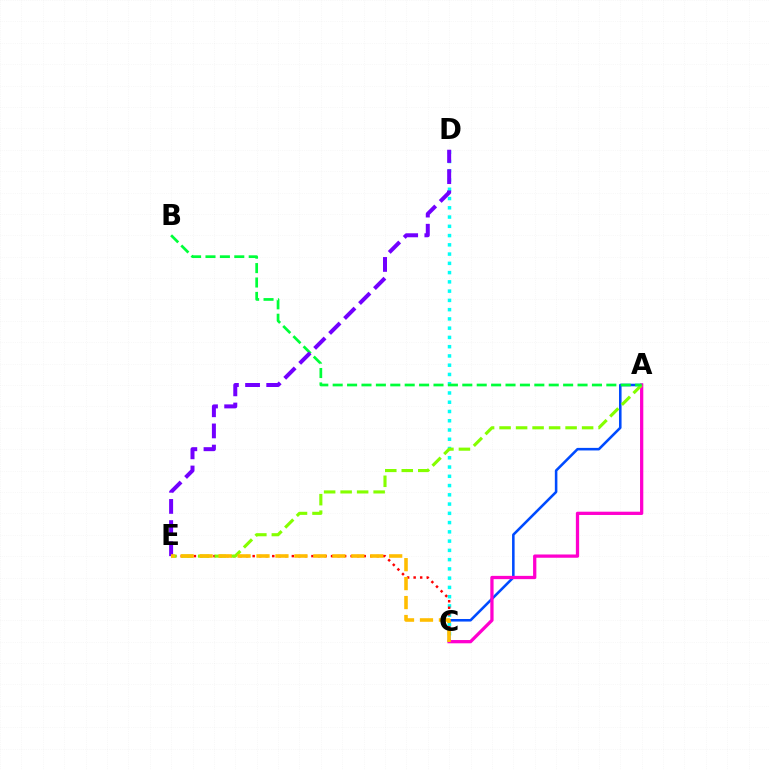{('A', 'C'): [{'color': '#004bff', 'line_style': 'solid', 'thickness': 1.84}, {'color': '#ff00cf', 'line_style': 'solid', 'thickness': 2.35}], ('C', 'D'): [{'color': '#00fff6', 'line_style': 'dotted', 'thickness': 2.52}], ('C', 'E'): [{'color': '#ff0000', 'line_style': 'dotted', 'thickness': 1.77}, {'color': '#ffbd00', 'line_style': 'dashed', 'thickness': 2.58}], ('A', 'E'): [{'color': '#84ff00', 'line_style': 'dashed', 'thickness': 2.24}], ('A', 'B'): [{'color': '#00ff39', 'line_style': 'dashed', 'thickness': 1.96}], ('D', 'E'): [{'color': '#7200ff', 'line_style': 'dashed', 'thickness': 2.87}]}